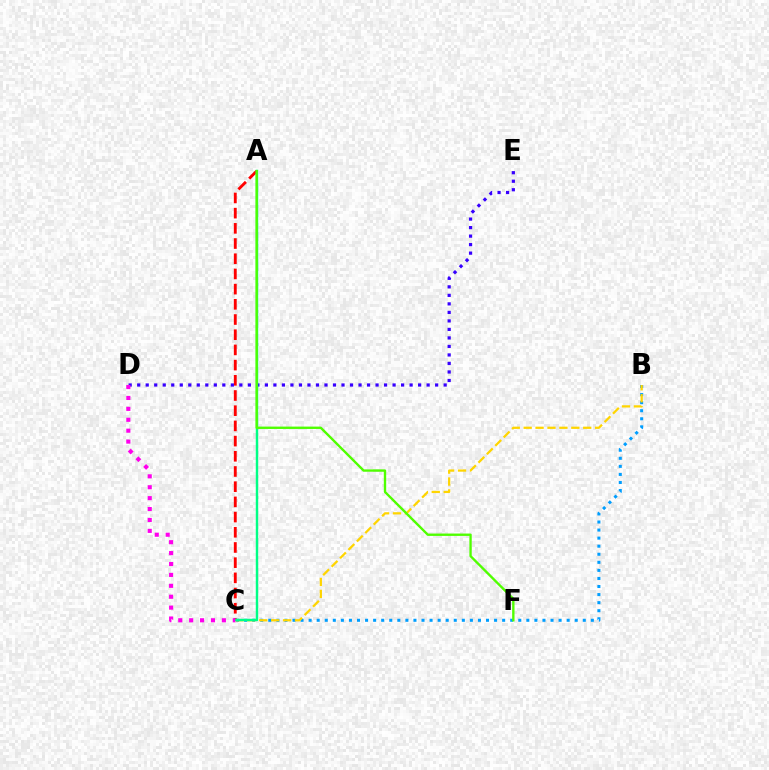{('A', 'C'): [{'color': '#ff0000', 'line_style': 'dashed', 'thickness': 2.06}, {'color': '#00ff86', 'line_style': 'solid', 'thickness': 1.76}], ('B', 'C'): [{'color': '#009eff', 'line_style': 'dotted', 'thickness': 2.19}, {'color': '#ffd500', 'line_style': 'dashed', 'thickness': 1.62}], ('D', 'E'): [{'color': '#3700ff', 'line_style': 'dotted', 'thickness': 2.31}], ('A', 'F'): [{'color': '#4fff00', 'line_style': 'solid', 'thickness': 1.71}], ('C', 'D'): [{'color': '#ff00ed', 'line_style': 'dotted', 'thickness': 2.96}]}